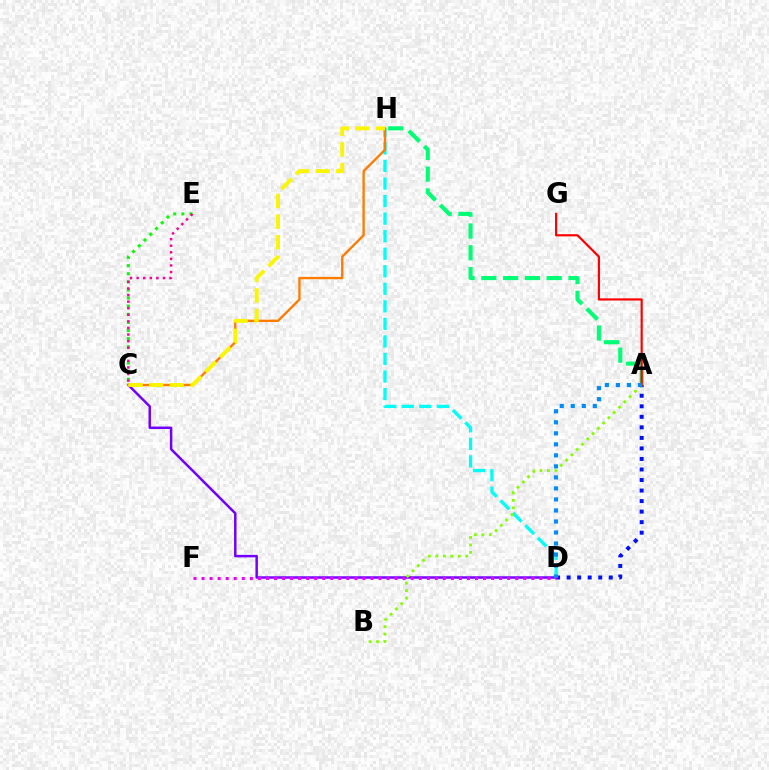{('A', 'H'): [{'color': '#00ff74', 'line_style': 'dashed', 'thickness': 2.96}], ('A', 'D'): [{'color': '#0010ff', 'line_style': 'dotted', 'thickness': 2.86}, {'color': '#008cff', 'line_style': 'dotted', 'thickness': 2.99}], ('C', 'D'): [{'color': '#7200ff', 'line_style': 'solid', 'thickness': 1.79}], ('D', 'H'): [{'color': '#00fff6', 'line_style': 'dashed', 'thickness': 2.38}], ('A', 'G'): [{'color': '#ff0000', 'line_style': 'solid', 'thickness': 1.57}], ('C', 'H'): [{'color': '#ff7c00', 'line_style': 'solid', 'thickness': 1.7}, {'color': '#fcf500', 'line_style': 'dashed', 'thickness': 2.8}], ('A', 'B'): [{'color': '#84ff00', 'line_style': 'dotted', 'thickness': 2.03}], ('C', 'E'): [{'color': '#08ff00', 'line_style': 'dotted', 'thickness': 2.21}, {'color': '#ff0094', 'line_style': 'dotted', 'thickness': 1.79}], ('D', 'F'): [{'color': '#ee00ff', 'line_style': 'dotted', 'thickness': 2.19}]}